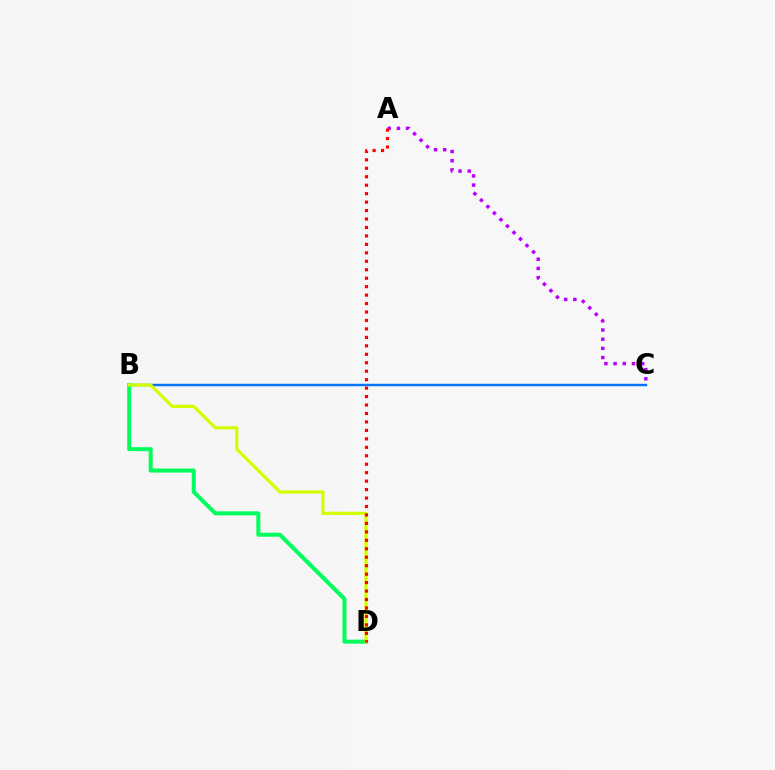{('B', 'C'): [{'color': '#0074ff', 'line_style': 'solid', 'thickness': 1.74}], ('B', 'D'): [{'color': '#00ff5c', 'line_style': 'solid', 'thickness': 2.88}, {'color': '#d1ff00', 'line_style': 'solid', 'thickness': 2.29}], ('A', 'C'): [{'color': '#b900ff', 'line_style': 'dotted', 'thickness': 2.5}], ('A', 'D'): [{'color': '#ff0000', 'line_style': 'dotted', 'thickness': 2.3}]}